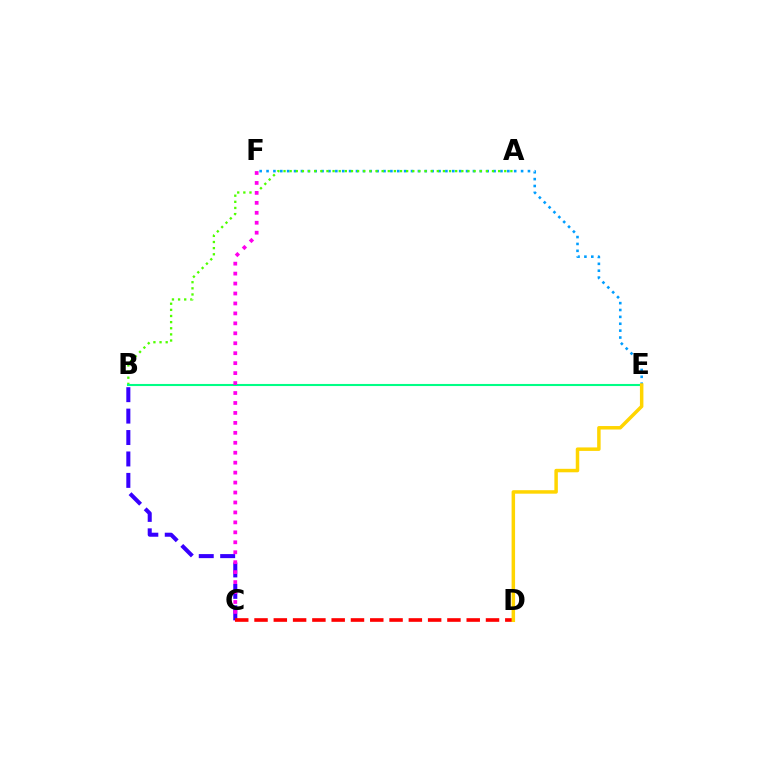{('E', 'F'): [{'color': '#009eff', 'line_style': 'dotted', 'thickness': 1.87}], ('B', 'C'): [{'color': '#3700ff', 'line_style': 'dashed', 'thickness': 2.91}], ('A', 'B'): [{'color': '#4fff00', 'line_style': 'dotted', 'thickness': 1.67}], ('B', 'E'): [{'color': '#00ff86', 'line_style': 'solid', 'thickness': 1.5}], ('C', 'F'): [{'color': '#ff00ed', 'line_style': 'dotted', 'thickness': 2.7}], ('C', 'D'): [{'color': '#ff0000', 'line_style': 'dashed', 'thickness': 2.62}], ('D', 'E'): [{'color': '#ffd500', 'line_style': 'solid', 'thickness': 2.51}]}